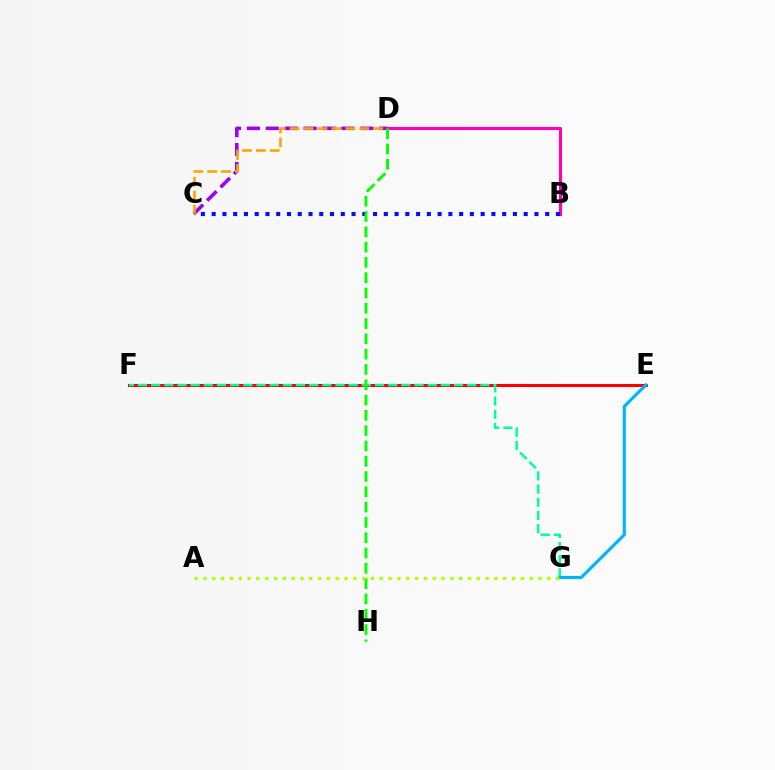{('B', 'D'): [{'color': '#ff00bd', 'line_style': 'solid', 'thickness': 2.23}], ('C', 'D'): [{'color': '#9b00ff', 'line_style': 'dashed', 'thickness': 2.57}, {'color': '#ffa500', 'line_style': 'dashed', 'thickness': 1.89}], ('E', 'F'): [{'color': '#ff0000', 'line_style': 'solid', 'thickness': 2.18}], ('F', 'G'): [{'color': '#00ff9d', 'line_style': 'dashed', 'thickness': 1.79}], ('B', 'C'): [{'color': '#0010ff', 'line_style': 'dotted', 'thickness': 2.92}], ('D', 'H'): [{'color': '#08ff00', 'line_style': 'dashed', 'thickness': 2.08}], ('E', 'G'): [{'color': '#00b5ff', 'line_style': 'solid', 'thickness': 2.28}], ('A', 'G'): [{'color': '#b3ff00', 'line_style': 'dotted', 'thickness': 2.4}]}